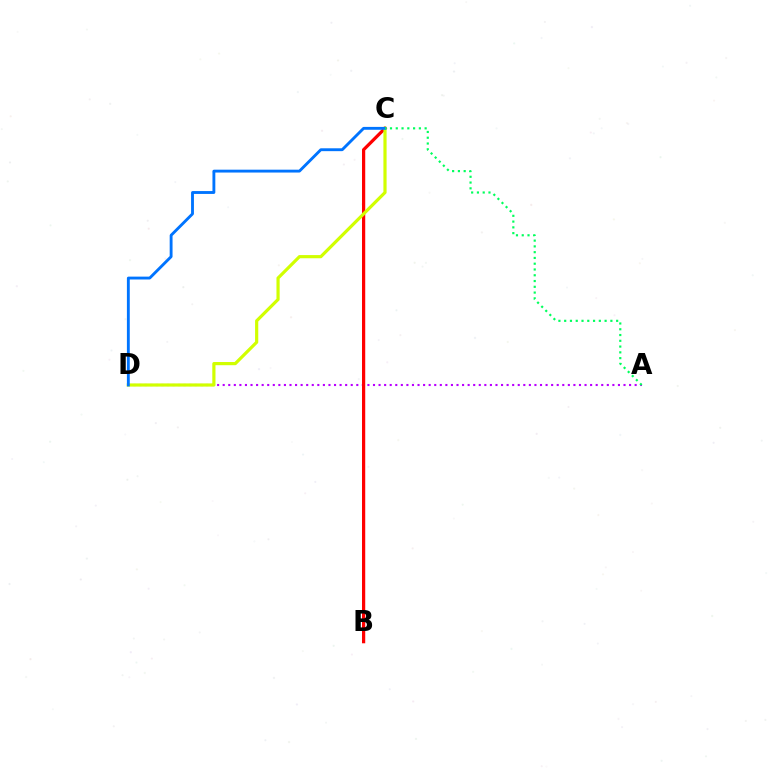{('A', 'D'): [{'color': '#b900ff', 'line_style': 'dotted', 'thickness': 1.51}], ('B', 'C'): [{'color': '#ff0000', 'line_style': 'solid', 'thickness': 2.32}], ('C', 'D'): [{'color': '#d1ff00', 'line_style': 'solid', 'thickness': 2.29}, {'color': '#0074ff', 'line_style': 'solid', 'thickness': 2.06}], ('A', 'C'): [{'color': '#00ff5c', 'line_style': 'dotted', 'thickness': 1.57}]}